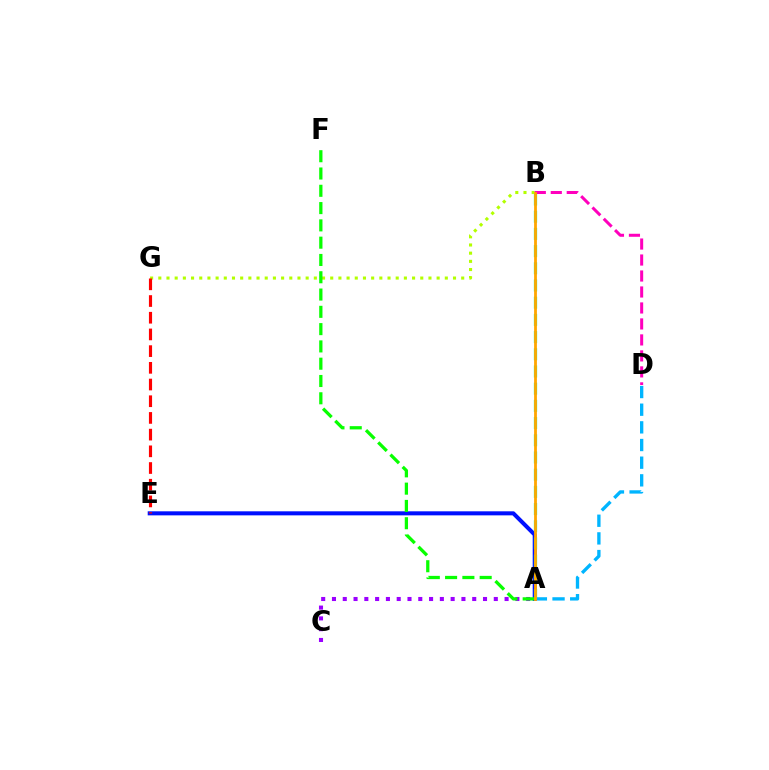{('A', 'D'): [{'color': '#00b5ff', 'line_style': 'dashed', 'thickness': 2.4}], ('A', 'E'): [{'color': '#0010ff', 'line_style': 'solid', 'thickness': 2.91}], ('A', 'B'): [{'color': '#00ff9d', 'line_style': 'dashed', 'thickness': 2.34}, {'color': '#ffa500', 'line_style': 'solid', 'thickness': 2.01}], ('B', 'G'): [{'color': '#b3ff00', 'line_style': 'dotted', 'thickness': 2.22}], ('E', 'G'): [{'color': '#ff0000', 'line_style': 'dashed', 'thickness': 2.27}], ('B', 'D'): [{'color': '#ff00bd', 'line_style': 'dashed', 'thickness': 2.17}], ('A', 'C'): [{'color': '#9b00ff', 'line_style': 'dotted', 'thickness': 2.93}], ('A', 'F'): [{'color': '#08ff00', 'line_style': 'dashed', 'thickness': 2.35}]}